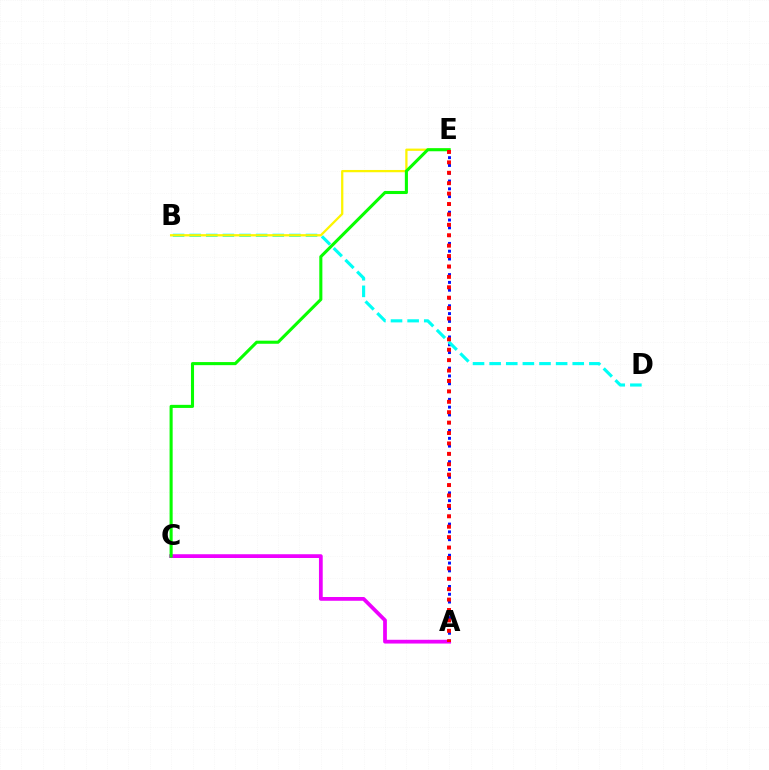{('A', 'E'): [{'color': '#0010ff', 'line_style': 'dotted', 'thickness': 2.12}, {'color': '#ff0000', 'line_style': 'dotted', 'thickness': 2.83}], ('A', 'C'): [{'color': '#ee00ff', 'line_style': 'solid', 'thickness': 2.71}], ('B', 'D'): [{'color': '#00fff6', 'line_style': 'dashed', 'thickness': 2.26}], ('B', 'E'): [{'color': '#fcf500', 'line_style': 'solid', 'thickness': 1.63}], ('C', 'E'): [{'color': '#08ff00', 'line_style': 'solid', 'thickness': 2.22}]}